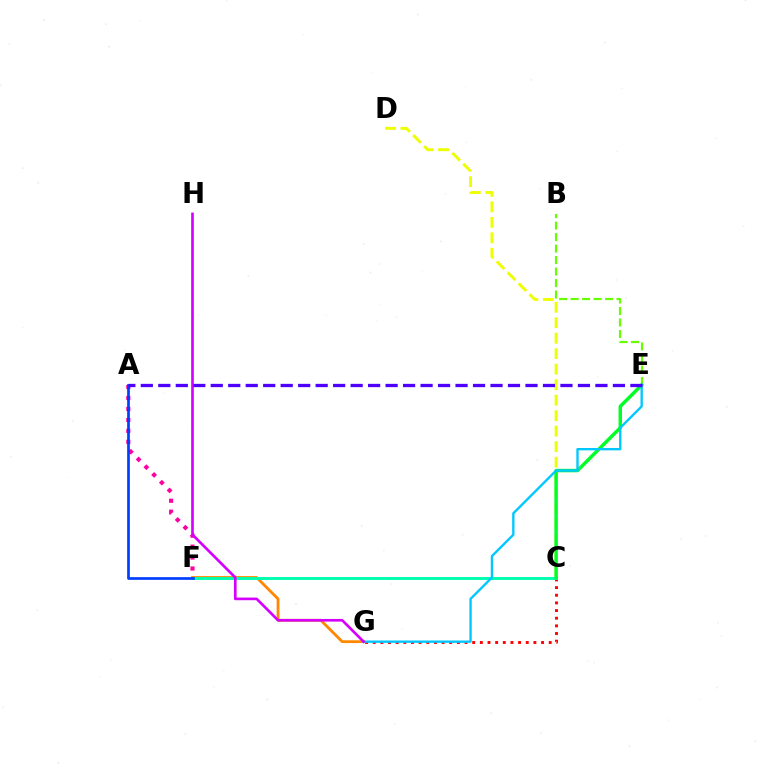{('F', 'G'): [{'color': '#ff8800', 'line_style': 'solid', 'thickness': 2.02}], ('C', 'D'): [{'color': '#eeff00', 'line_style': 'dashed', 'thickness': 2.11}], ('C', 'G'): [{'color': '#ff0000', 'line_style': 'dotted', 'thickness': 2.08}], ('C', 'F'): [{'color': '#00ffaf', 'line_style': 'solid', 'thickness': 2.11}], ('B', 'E'): [{'color': '#66ff00', 'line_style': 'dashed', 'thickness': 1.56}], ('A', 'F'): [{'color': '#ff00a0', 'line_style': 'dotted', 'thickness': 2.97}, {'color': '#003fff', 'line_style': 'solid', 'thickness': 1.95}], ('C', 'E'): [{'color': '#00ff27', 'line_style': 'solid', 'thickness': 2.49}], ('E', 'G'): [{'color': '#00c7ff', 'line_style': 'solid', 'thickness': 1.69}], ('G', 'H'): [{'color': '#d600ff', 'line_style': 'solid', 'thickness': 1.91}], ('A', 'E'): [{'color': '#4f00ff', 'line_style': 'dashed', 'thickness': 2.38}]}